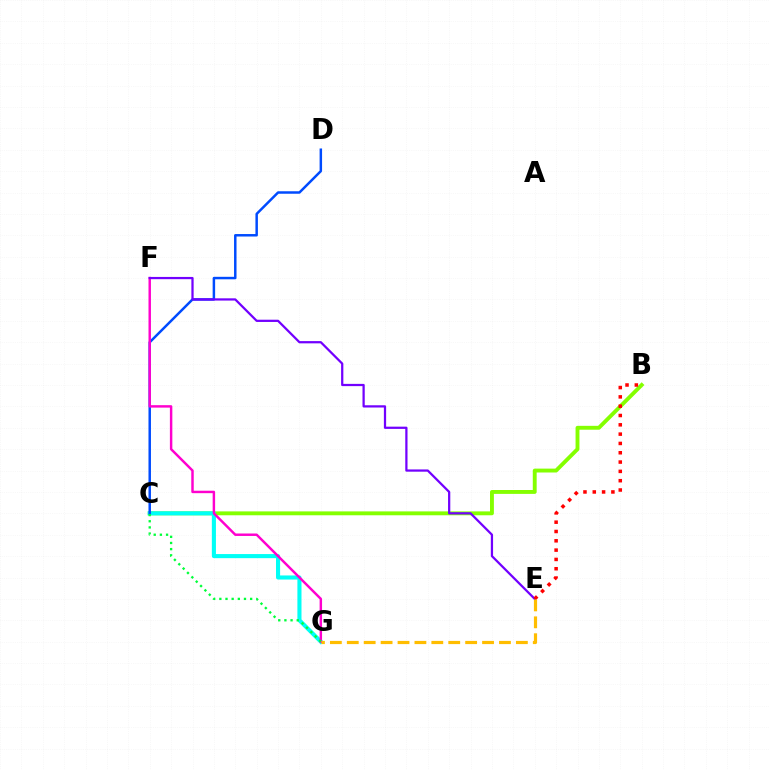{('B', 'C'): [{'color': '#84ff00', 'line_style': 'solid', 'thickness': 2.8}], ('C', 'G'): [{'color': '#00fff6', 'line_style': 'solid', 'thickness': 2.95}, {'color': '#00ff39', 'line_style': 'dotted', 'thickness': 1.67}], ('C', 'D'): [{'color': '#004bff', 'line_style': 'solid', 'thickness': 1.79}], ('F', 'G'): [{'color': '#ff00cf', 'line_style': 'solid', 'thickness': 1.76}], ('E', 'F'): [{'color': '#7200ff', 'line_style': 'solid', 'thickness': 1.62}], ('B', 'E'): [{'color': '#ff0000', 'line_style': 'dotted', 'thickness': 2.53}], ('E', 'G'): [{'color': '#ffbd00', 'line_style': 'dashed', 'thickness': 2.3}]}